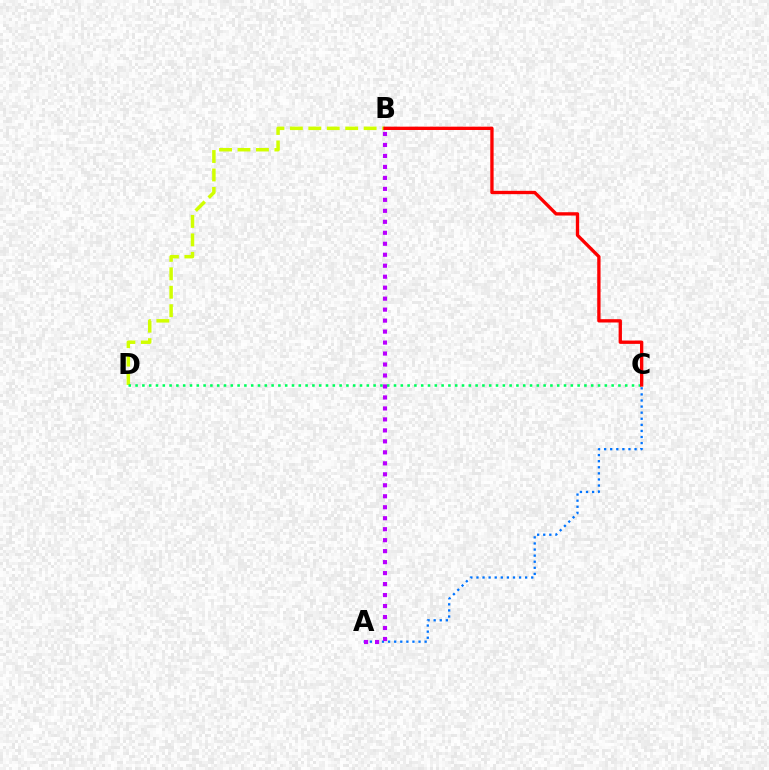{('B', 'D'): [{'color': '#d1ff00', 'line_style': 'dashed', 'thickness': 2.51}], ('A', 'C'): [{'color': '#0074ff', 'line_style': 'dotted', 'thickness': 1.65}], ('C', 'D'): [{'color': '#00ff5c', 'line_style': 'dotted', 'thickness': 1.85}], ('A', 'B'): [{'color': '#b900ff', 'line_style': 'dotted', 'thickness': 2.98}], ('B', 'C'): [{'color': '#ff0000', 'line_style': 'solid', 'thickness': 2.39}]}